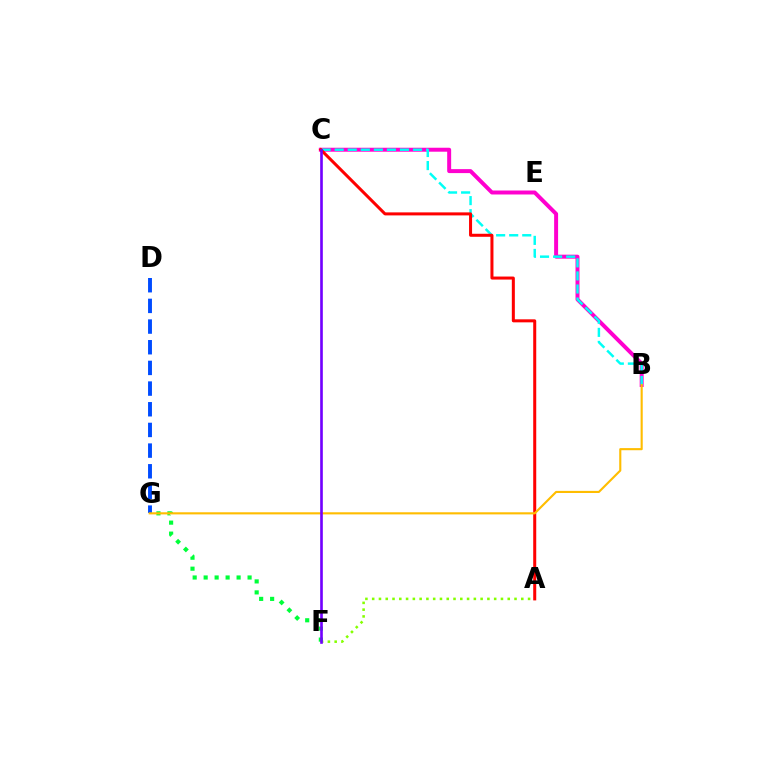{('B', 'C'): [{'color': '#ff00cf', 'line_style': 'solid', 'thickness': 2.85}, {'color': '#00fff6', 'line_style': 'dashed', 'thickness': 1.77}], ('A', 'F'): [{'color': '#84ff00', 'line_style': 'dotted', 'thickness': 1.84}], ('D', 'G'): [{'color': '#004bff', 'line_style': 'dashed', 'thickness': 2.81}], ('F', 'G'): [{'color': '#00ff39', 'line_style': 'dotted', 'thickness': 2.98}], ('A', 'C'): [{'color': '#ff0000', 'line_style': 'solid', 'thickness': 2.18}], ('B', 'G'): [{'color': '#ffbd00', 'line_style': 'solid', 'thickness': 1.53}], ('C', 'F'): [{'color': '#7200ff', 'line_style': 'solid', 'thickness': 1.9}]}